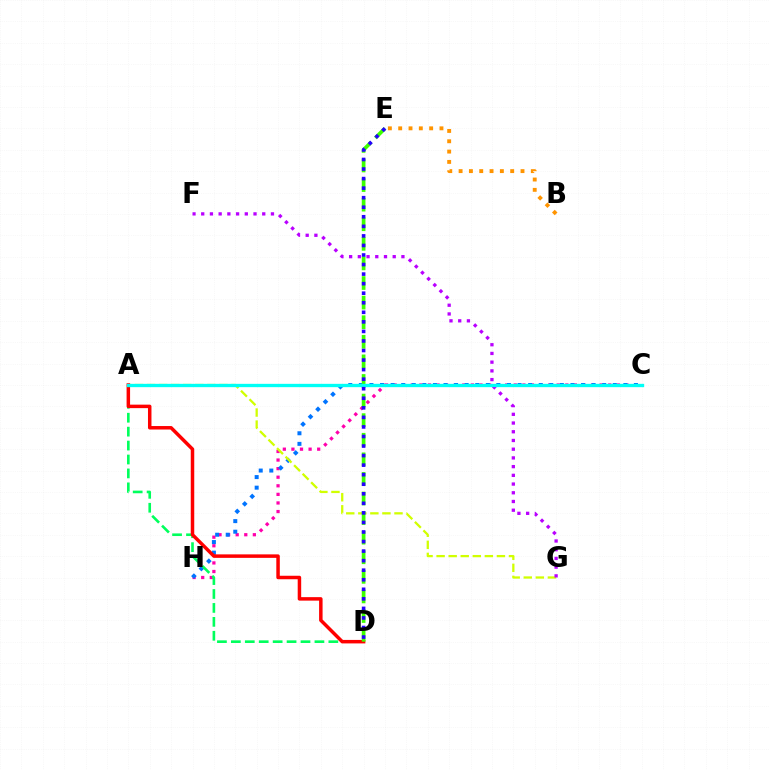{('C', 'H'): [{'color': '#ff00ac', 'line_style': 'dotted', 'thickness': 2.33}, {'color': '#0074ff', 'line_style': 'dotted', 'thickness': 2.87}], ('A', 'G'): [{'color': '#d1ff00', 'line_style': 'dashed', 'thickness': 1.64}], ('A', 'D'): [{'color': '#00ff5c', 'line_style': 'dashed', 'thickness': 1.89}, {'color': '#ff0000', 'line_style': 'solid', 'thickness': 2.51}], ('D', 'E'): [{'color': '#3dff00', 'line_style': 'dashed', 'thickness': 2.66}, {'color': '#2500ff', 'line_style': 'dotted', 'thickness': 2.6}], ('F', 'G'): [{'color': '#b900ff', 'line_style': 'dotted', 'thickness': 2.37}], ('A', 'C'): [{'color': '#00fff6', 'line_style': 'solid', 'thickness': 2.4}], ('B', 'E'): [{'color': '#ff9400', 'line_style': 'dotted', 'thickness': 2.8}]}